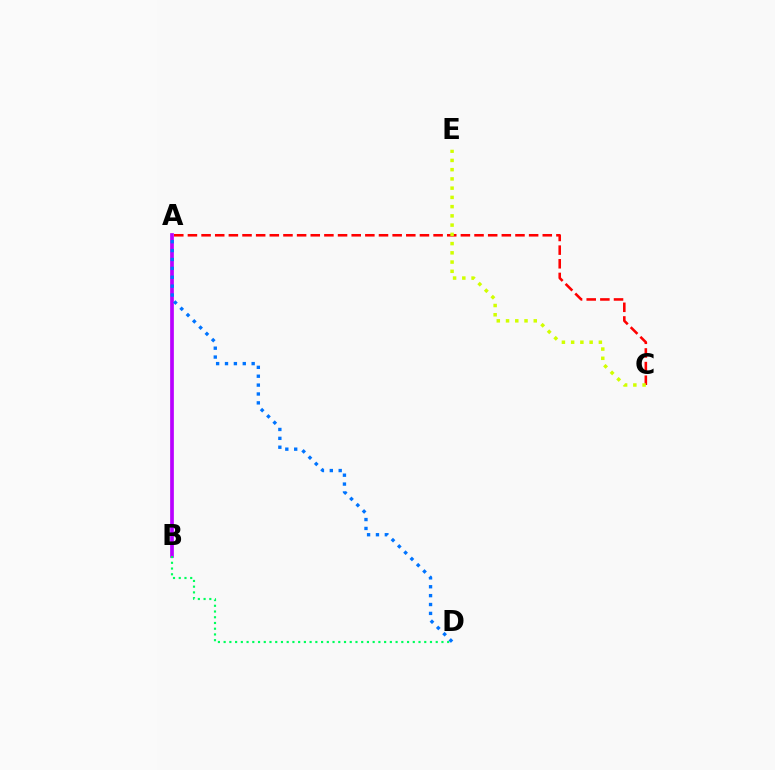{('A', 'B'): [{'color': '#b900ff', 'line_style': 'solid', 'thickness': 2.66}], ('B', 'D'): [{'color': '#00ff5c', 'line_style': 'dotted', 'thickness': 1.56}], ('A', 'C'): [{'color': '#ff0000', 'line_style': 'dashed', 'thickness': 1.85}], ('A', 'D'): [{'color': '#0074ff', 'line_style': 'dotted', 'thickness': 2.41}], ('C', 'E'): [{'color': '#d1ff00', 'line_style': 'dotted', 'thickness': 2.51}]}